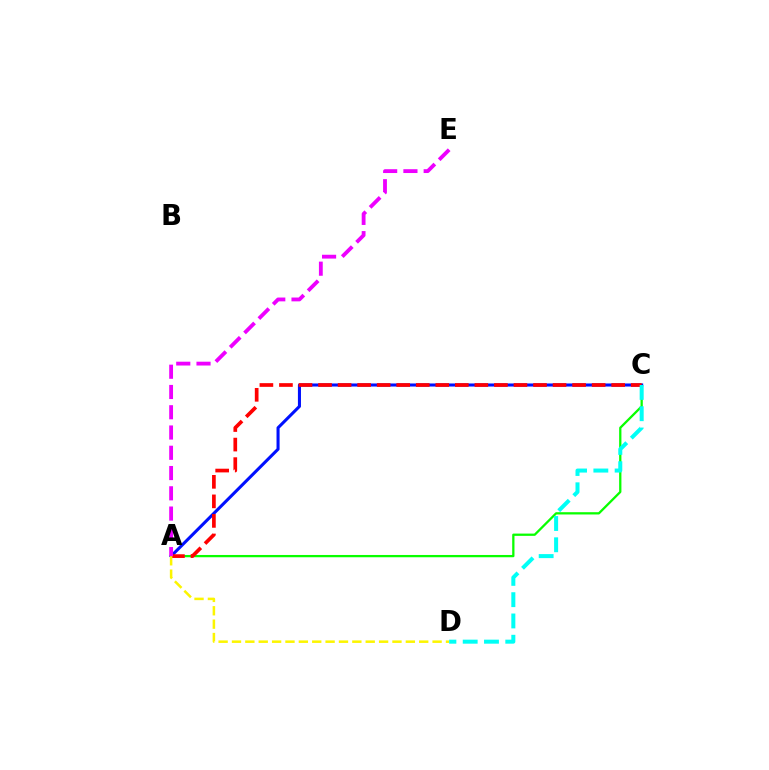{('A', 'C'): [{'color': '#08ff00', 'line_style': 'solid', 'thickness': 1.64}, {'color': '#0010ff', 'line_style': 'solid', 'thickness': 2.21}, {'color': '#ff0000', 'line_style': 'dashed', 'thickness': 2.65}], ('A', 'D'): [{'color': '#fcf500', 'line_style': 'dashed', 'thickness': 1.82}], ('A', 'E'): [{'color': '#ee00ff', 'line_style': 'dashed', 'thickness': 2.75}], ('C', 'D'): [{'color': '#00fff6', 'line_style': 'dashed', 'thickness': 2.89}]}